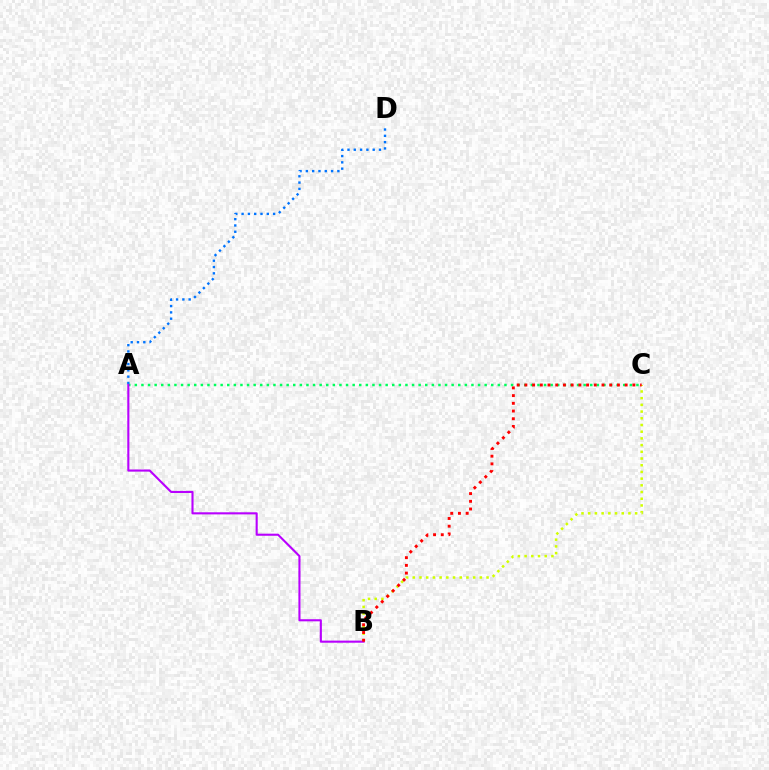{('A', 'C'): [{'color': '#00ff5c', 'line_style': 'dotted', 'thickness': 1.79}], ('B', 'C'): [{'color': '#d1ff00', 'line_style': 'dotted', 'thickness': 1.82}, {'color': '#ff0000', 'line_style': 'dotted', 'thickness': 2.1}], ('A', 'D'): [{'color': '#0074ff', 'line_style': 'dotted', 'thickness': 1.71}], ('A', 'B'): [{'color': '#b900ff', 'line_style': 'solid', 'thickness': 1.51}]}